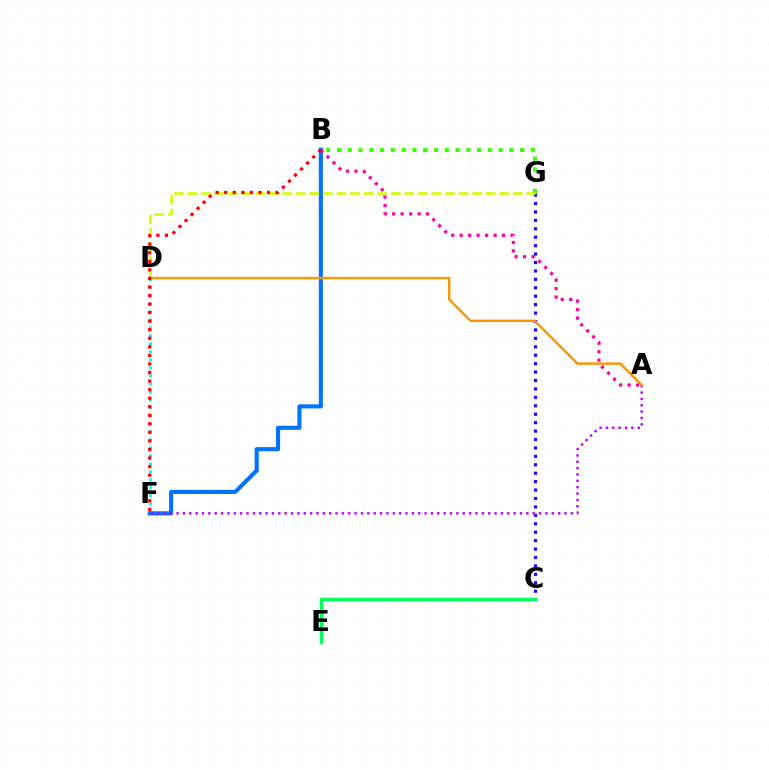{('D', 'F'): [{'color': '#00fff6', 'line_style': 'dotted', 'thickness': 2.17}], ('B', 'G'): [{'color': '#3dff00', 'line_style': 'dotted', 'thickness': 2.93}], ('C', 'G'): [{'color': '#2500ff', 'line_style': 'dotted', 'thickness': 2.29}], ('B', 'F'): [{'color': '#0074ff', 'line_style': 'solid', 'thickness': 2.96}, {'color': '#ff0000', 'line_style': 'dotted', 'thickness': 2.32}], ('A', 'F'): [{'color': '#b900ff', 'line_style': 'dotted', 'thickness': 1.73}], ('A', 'B'): [{'color': '#ff00ac', 'line_style': 'dotted', 'thickness': 2.31}], ('D', 'G'): [{'color': '#d1ff00', 'line_style': 'dashed', 'thickness': 1.84}], ('A', 'D'): [{'color': '#ff9400', 'line_style': 'solid', 'thickness': 1.74}], ('C', 'E'): [{'color': '#00ff5c', 'line_style': 'solid', 'thickness': 2.5}]}